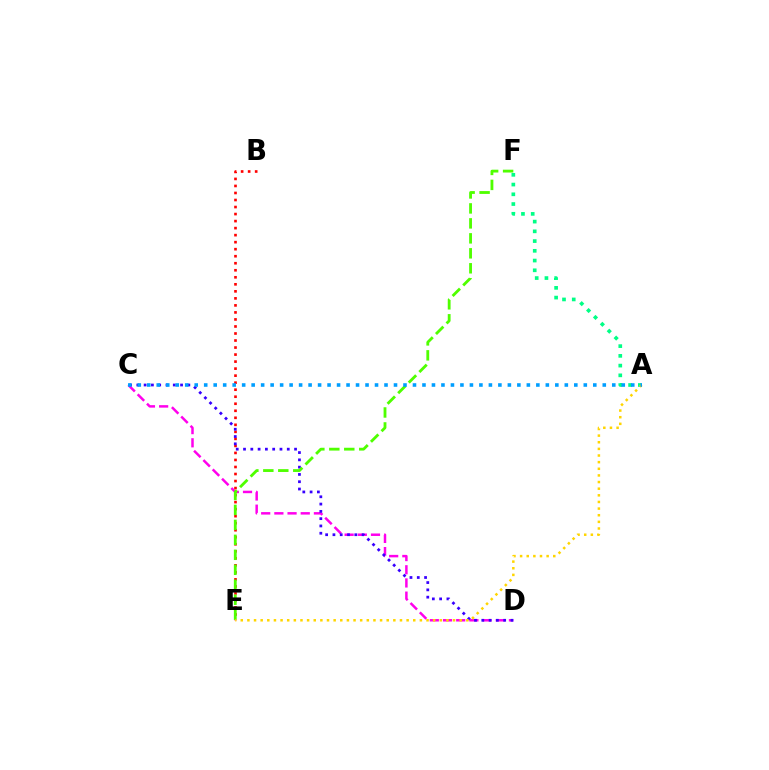{('C', 'D'): [{'color': '#ff00ed', 'line_style': 'dashed', 'thickness': 1.79}, {'color': '#3700ff', 'line_style': 'dotted', 'thickness': 1.98}], ('B', 'E'): [{'color': '#ff0000', 'line_style': 'dotted', 'thickness': 1.91}], ('A', 'F'): [{'color': '#00ff86', 'line_style': 'dotted', 'thickness': 2.65}], ('E', 'F'): [{'color': '#4fff00', 'line_style': 'dashed', 'thickness': 2.03}], ('A', 'E'): [{'color': '#ffd500', 'line_style': 'dotted', 'thickness': 1.8}], ('A', 'C'): [{'color': '#009eff', 'line_style': 'dotted', 'thickness': 2.58}]}